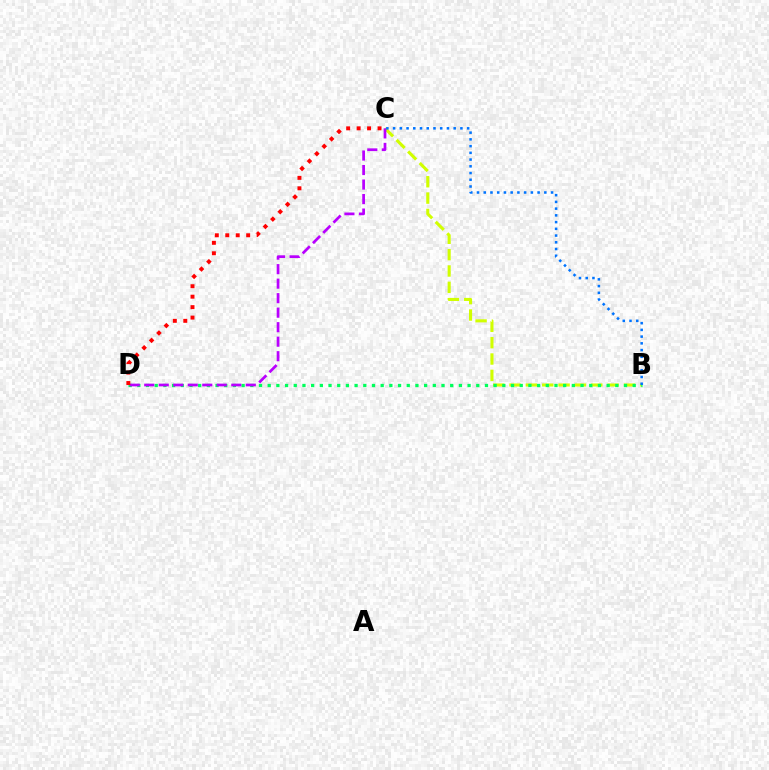{('B', 'C'): [{'color': '#d1ff00', 'line_style': 'dashed', 'thickness': 2.22}, {'color': '#0074ff', 'line_style': 'dotted', 'thickness': 1.83}], ('B', 'D'): [{'color': '#00ff5c', 'line_style': 'dotted', 'thickness': 2.36}], ('C', 'D'): [{'color': '#b900ff', 'line_style': 'dashed', 'thickness': 1.97}, {'color': '#ff0000', 'line_style': 'dotted', 'thickness': 2.84}]}